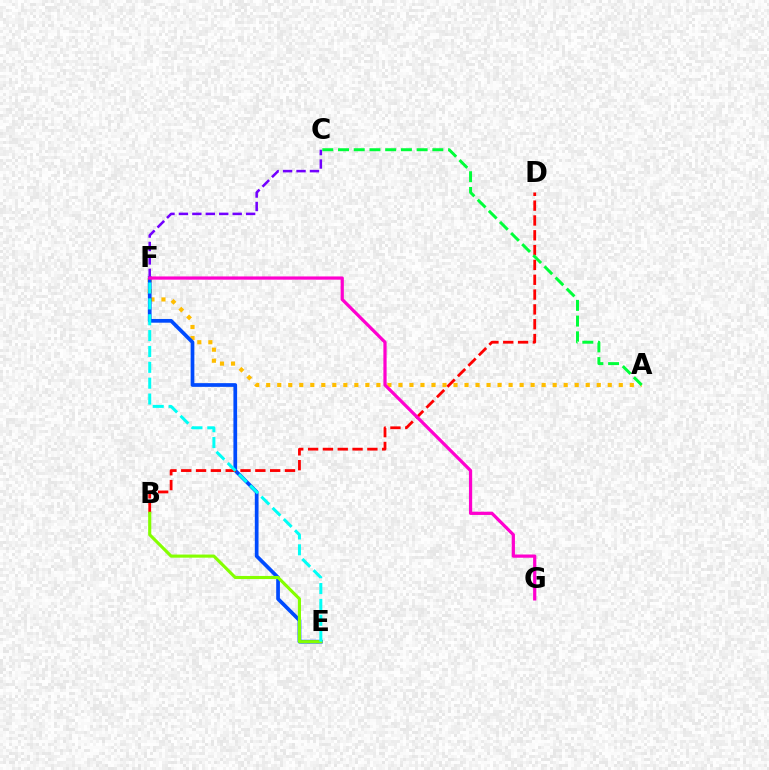{('A', 'F'): [{'color': '#ffbd00', 'line_style': 'dotted', 'thickness': 2.99}], ('E', 'F'): [{'color': '#004bff', 'line_style': 'solid', 'thickness': 2.67}, {'color': '#00fff6', 'line_style': 'dashed', 'thickness': 2.15}], ('C', 'F'): [{'color': '#7200ff', 'line_style': 'dashed', 'thickness': 1.83}], ('B', 'D'): [{'color': '#ff0000', 'line_style': 'dashed', 'thickness': 2.01}], ('B', 'E'): [{'color': '#84ff00', 'line_style': 'solid', 'thickness': 2.24}], ('A', 'C'): [{'color': '#00ff39', 'line_style': 'dashed', 'thickness': 2.14}], ('F', 'G'): [{'color': '#ff00cf', 'line_style': 'solid', 'thickness': 2.32}]}